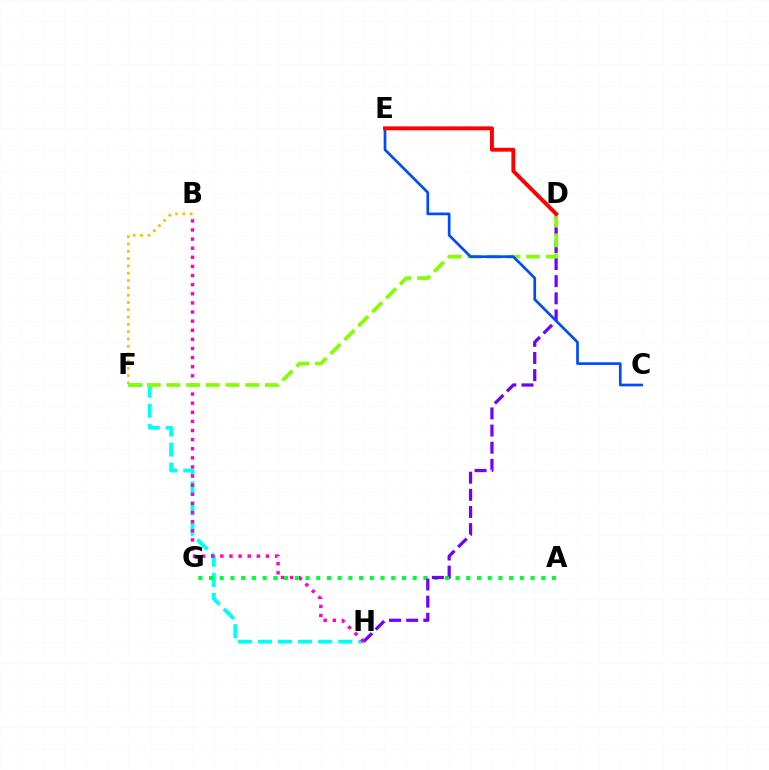{('F', 'H'): [{'color': '#00fff6', 'line_style': 'dashed', 'thickness': 2.73}], ('B', 'H'): [{'color': '#ff00cf', 'line_style': 'dotted', 'thickness': 2.48}], ('A', 'G'): [{'color': '#00ff39', 'line_style': 'dotted', 'thickness': 2.91}], ('D', 'H'): [{'color': '#7200ff', 'line_style': 'dashed', 'thickness': 2.33}], ('D', 'F'): [{'color': '#84ff00', 'line_style': 'dashed', 'thickness': 2.67}], ('C', 'E'): [{'color': '#004bff', 'line_style': 'solid', 'thickness': 1.93}], ('B', 'F'): [{'color': '#ffbd00', 'line_style': 'dotted', 'thickness': 1.99}], ('D', 'E'): [{'color': '#ff0000', 'line_style': 'solid', 'thickness': 2.82}]}